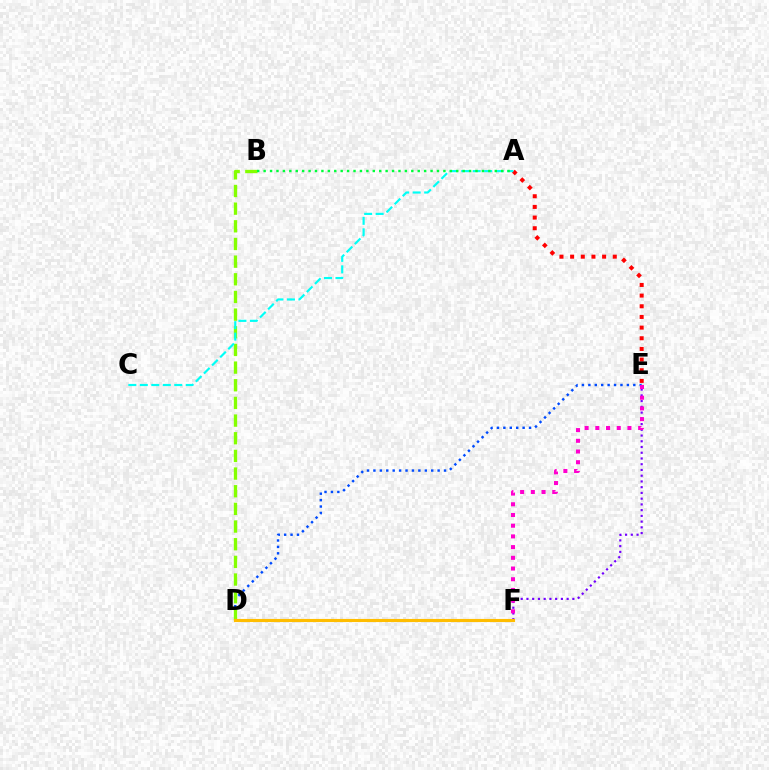{('E', 'F'): [{'color': '#7200ff', 'line_style': 'dotted', 'thickness': 1.56}, {'color': '#ff00cf', 'line_style': 'dotted', 'thickness': 2.91}], ('D', 'E'): [{'color': '#004bff', 'line_style': 'dotted', 'thickness': 1.74}], ('A', 'E'): [{'color': '#ff0000', 'line_style': 'dotted', 'thickness': 2.9}], ('B', 'D'): [{'color': '#84ff00', 'line_style': 'dashed', 'thickness': 2.4}], ('A', 'C'): [{'color': '#00fff6', 'line_style': 'dashed', 'thickness': 1.56}], ('A', 'B'): [{'color': '#00ff39', 'line_style': 'dotted', 'thickness': 1.74}], ('D', 'F'): [{'color': '#ffbd00', 'line_style': 'solid', 'thickness': 2.24}]}